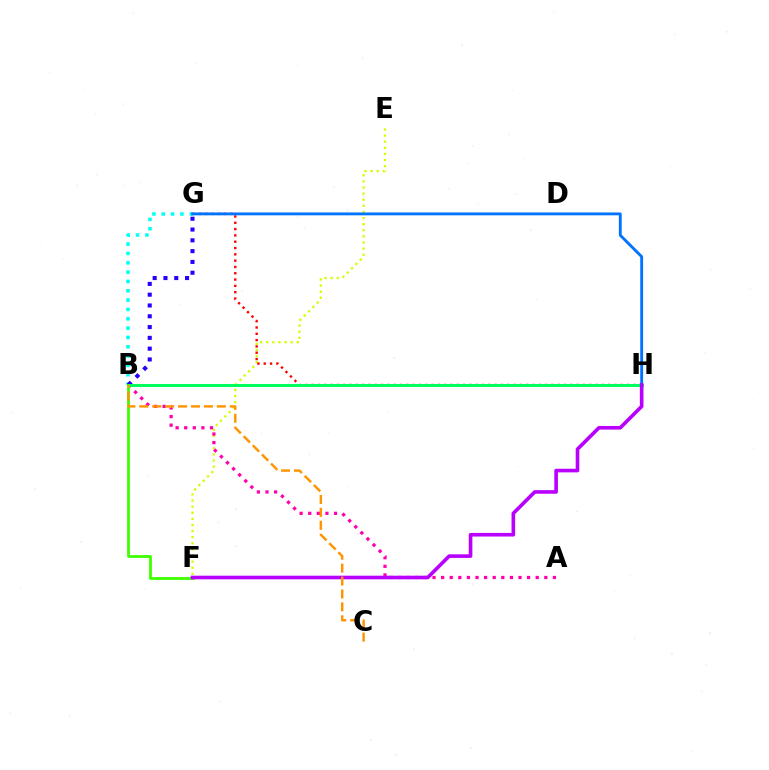{('E', 'F'): [{'color': '#d1ff00', 'line_style': 'dotted', 'thickness': 1.66}], ('B', 'G'): [{'color': '#00fff6', 'line_style': 'dotted', 'thickness': 2.54}, {'color': '#2500ff', 'line_style': 'dotted', 'thickness': 2.93}], ('G', 'H'): [{'color': '#ff0000', 'line_style': 'dotted', 'thickness': 1.71}, {'color': '#0074ff', 'line_style': 'solid', 'thickness': 2.06}], ('A', 'B'): [{'color': '#ff00ac', 'line_style': 'dotted', 'thickness': 2.34}], ('B', 'H'): [{'color': '#00ff5c', 'line_style': 'solid', 'thickness': 2.14}], ('B', 'F'): [{'color': '#3dff00', 'line_style': 'solid', 'thickness': 2.01}], ('F', 'H'): [{'color': '#b900ff', 'line_style': 'solid', 'thickness': 2.61}], ('B', 'C'): [{'color': '#ff9400', 'line_style': 'dashed', 'thickness': 1.75}]}